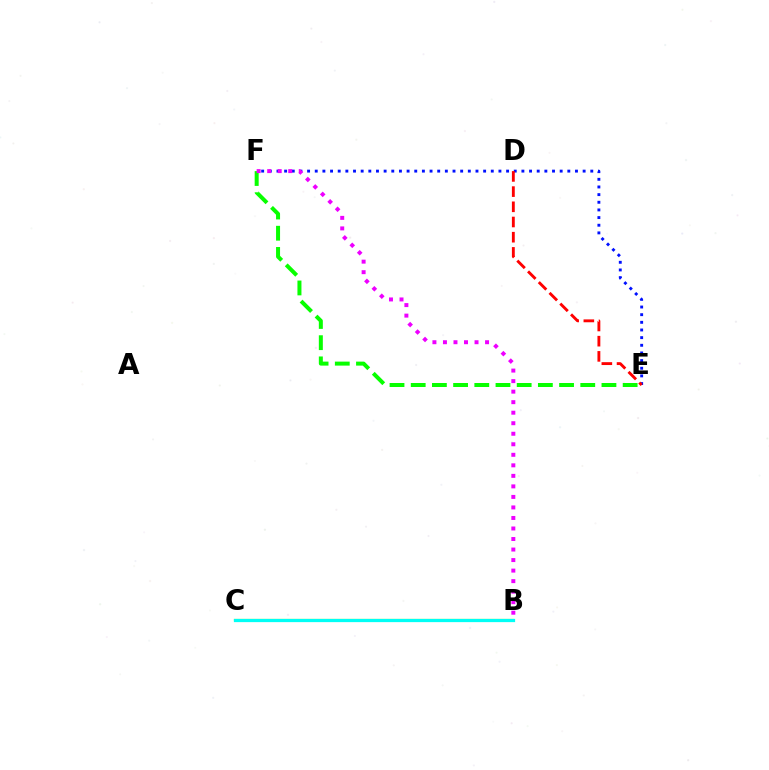{('B', 'C'): [{'color': '#fcf500', 'line_style': 'solid', 'thickness': 1.59}, {'color': '#00fff6', 'line_style': 'solid', 'thickness': 2.34}], ('E', 'F'): [{'color': '#08ff00', 'line_style': 'dashed', 'thickness': 2.88}, {'color': '#0010ff', 'line_style': 'dotted', 'thickness': 2.08}], ('D', 'E'): [{'color': '#ff0000', 'line_style': 'dashed', 'thickness': 2.06}], ('B', 'F'): [{'color': '#ee00ff', 'line_style': 'dotted', 'thickness': 2.86}]}